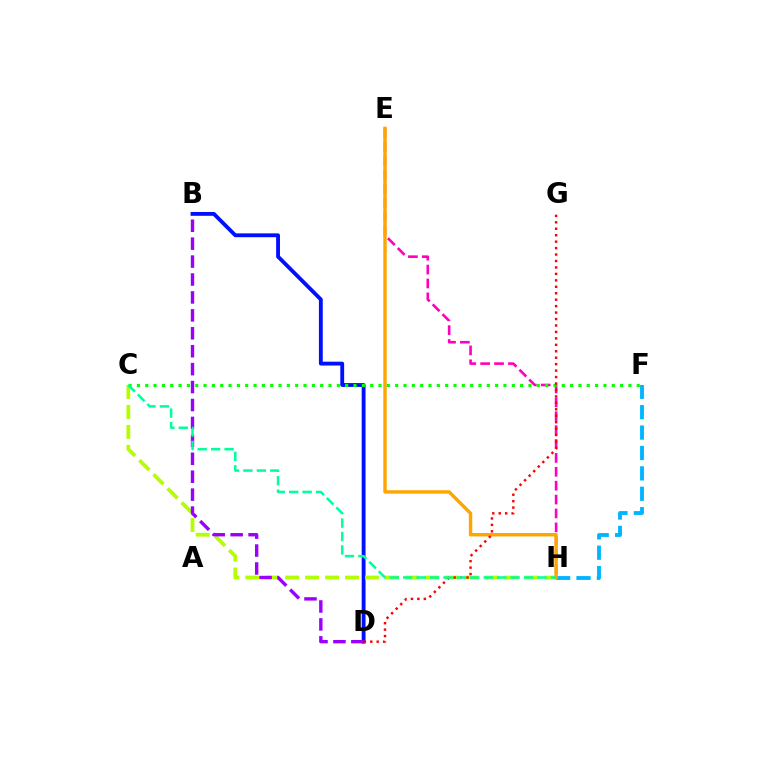{('B', 'D'): [{'color': '#0010ff', 'line_style': 'solid', 'thickness': 2.77}, {'color': '#9b00ff', 'line_style': 'dashed', 'thickness': 2.44}], ('E', 'H'): [{'color': '#ff00bd', 'line_style': 'dashed', 'thickness': 1.89}, {'color': '#ffa500', 'line_style': 'solid', 'thickness': 2.45}], ('F', 'H'): [{'color': '#00b5ff', 'line_style': 'dashed', 'thickness': 2.77}], ('C', 'H'): [{'color': '#b3ff00', 'line_style': 'dashed', 'thickness': 2.71}, {'color': '#00ff9d', 'line_style': 'dashed', 'thickness': 1.82}], ('C', 'F'): [{'color': '#08ff00', 'line_style': 'dotted', 'thickness': 2.26}], ('D', 'G'): [{'color': '#ff0000', 'line_style': 'dotted', 'thickness': 1.75}]}